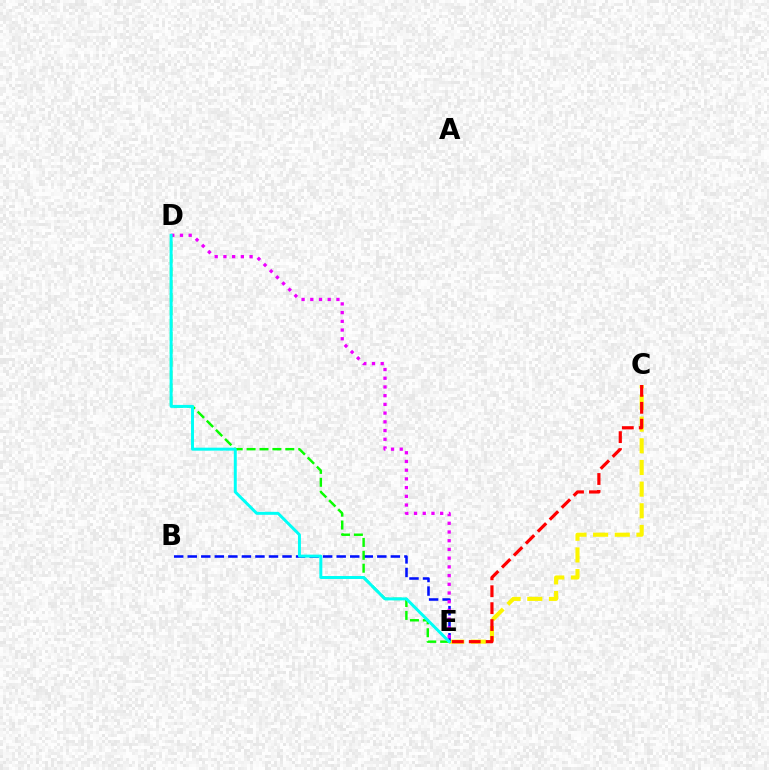{('C', 'E'): [{'color': '#fcf500', 'line_style': 'dashed', 'thickness': 2.94}, {'color': '#ff0000', 'line_style': 'dashed', 'thickness': 2.3}], ('B', 'E'): [{'color': '#0010ff', 'line_style': 'dashed', 'thickness': 1.84}], ('D', 'E'): [{'color': '#08ff00', 'line_style': 'dashed', 'thickness': 1.75}, {'color': '#ee00ff', 'line_style': 'dotted', 'thickness': 2.37}, {'color': '#00fff6', 'line_style': 'solid', 'thickness': 2.13}]}